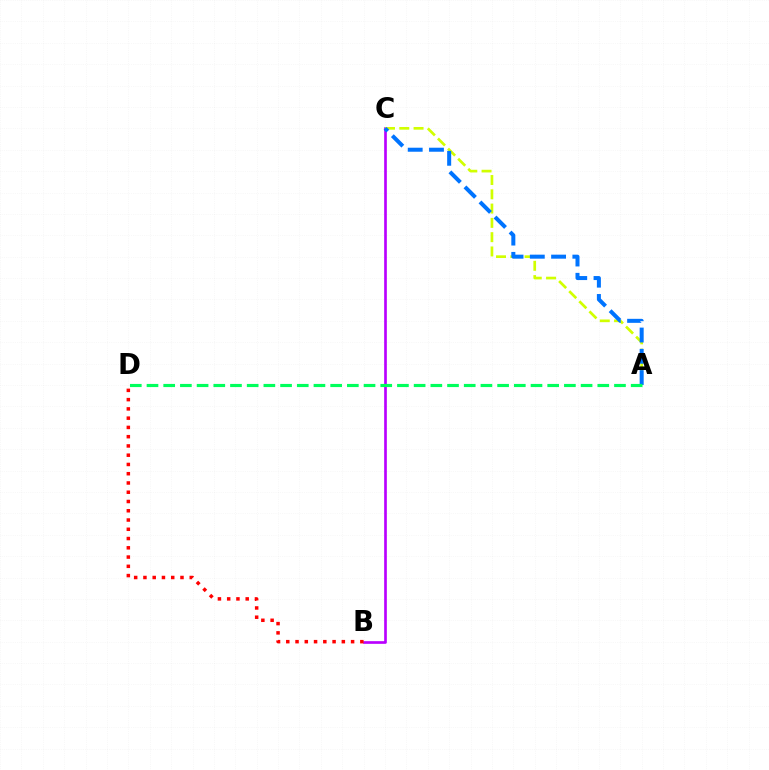{('B', 'C'): [{'color': '#b900ff', 'line_style': 'solid', 'thickness': 1.92}], ('A', 'C'): [{'color': '#d1ff00', 'line_style': 'dashed', 'thickness': 1.94}, {'color': '#0074ff', 'line_style': 'dashed', 'thickness': 2.89}], ('B', 'D'): [{'color': '#ff0000', 'line_style': 'dotted', 'thickness': 2.52}], ('A', 'D'): [{'color': '#00ff5c', 'line_style': 'dashed', 'thickness': 2.27}]}